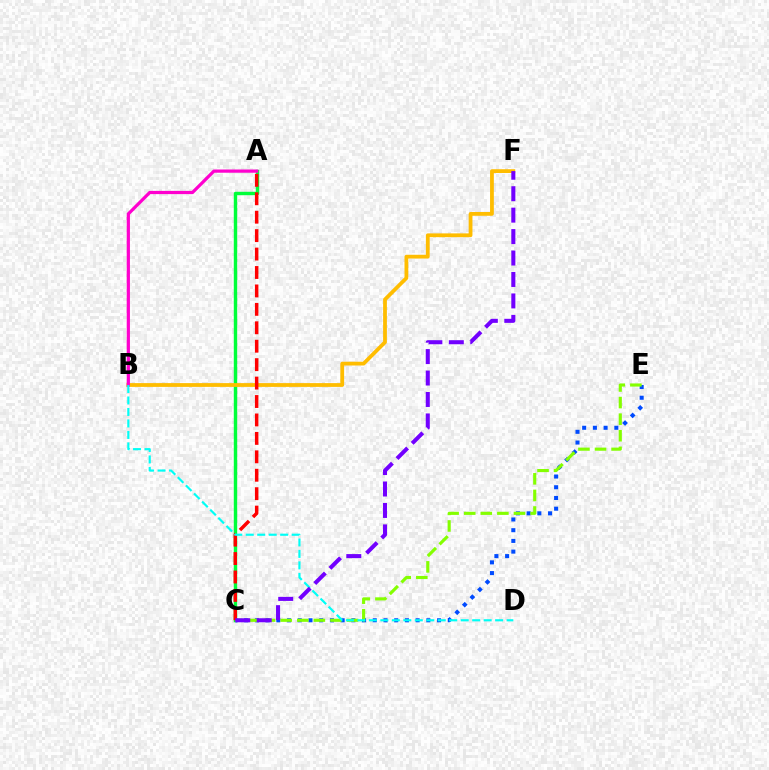{('A', 'C'): [{'color': '#00ff39', 'line_style': 'solid', 'thickness': 2.46}, {'color': '#ff0000', 'line_style': 'dashed', 'thickness': 2.5}], ('B', 'F'): [{'color': '#ffbd00', 'line_style': 'solid', 'thickness': 2.72}], ('C', 'E'): [{'color': '#004bff', 'line_style': 'dotted', 'thickness': 2.91}, {'color': '#84ff00', 'line_style': 'dashed', 'thickness': 2.25}], ('A', 'B'): [{'color': '#ff00cf', 'line_style': 'solid', 'thickness': 2.32}], ('B', 'D'): [{'color': '#00fff6', 'line_style': 'dashed', 'thickness': 1.56}], ('C', 'F'): [{'color': '#7200ff', 'line_style': 'dashed', 'thickness': 2.91}]}